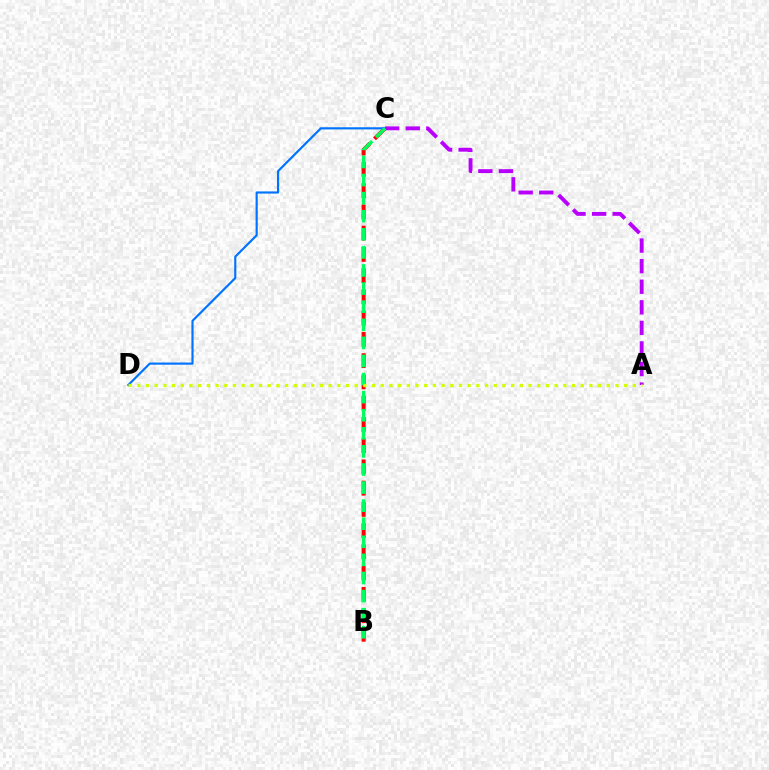{('B', 'C'): [{'color': '#ff0000', 'line_style': 'dashed', 'thickness': 2.89}, {'color': '#00ff5c', 'line_style': 'dashed', 'thickness': 2.46}], ('A', 'C'): [{'color': '#b900ff', 'line_style': 'dashed', 'thickness': 2.79}], ('C', 'D'): [{'color': '#0074ff', 'line_style': 'solid', 'thickness': 1.56}], ('A', 'D'): [{'color': '#d1ff00', 'line_style': 'dotted', 'thickness': 2.36}]}